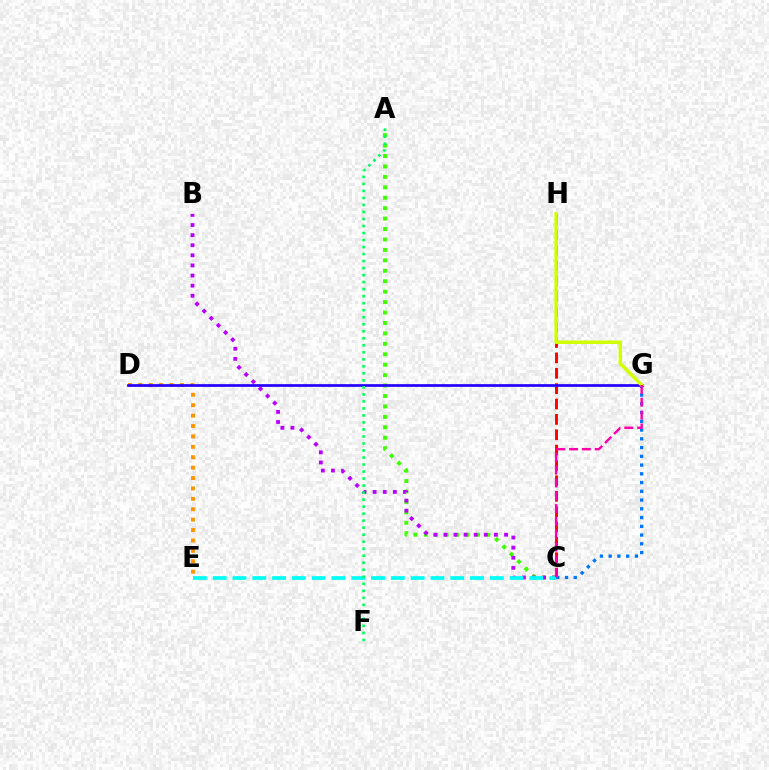{('D', 'E'): [{'color': '#ff9400', 'line_style': 'dotted', 'thickness': 2.83}], ('C', 'H'): [{'color': '#ff0000', 'line_style': 'dashed', 'thickness': 2.09}], ('C', 'G'): [{'color': '#0074ff', 'line_style': 'dotted', 'thickness': 2.38}, {'color': '#ff00ac', 'line_style': 'dashed', 'thickness': 1.74}], ('A', 'C'): [{'color': '#3dff00', 'line_style': 'dotted', 'thickness': 2.84}], ('B', 'C'): [{'color': '#b900ff', 'line_style': 'dotted', 'thickness': 2.75}], ('D', 'G'): [{'color': '#2500ff', 'line_style': 'solid', 'thickness': 1.95}], ('C', 'E'): [{'color': '#00fff6', 'line_style': 'dashed', 'thickness': 2.69}], ('A', 'F'): [{'color': '#00ff5c', 'line_style': 'dotted', 'thickness': 1.91}], ('G', 'H'): [{'color': '#d1ff00', 'line_style': 'solid', 'thickness': 2.51}]}